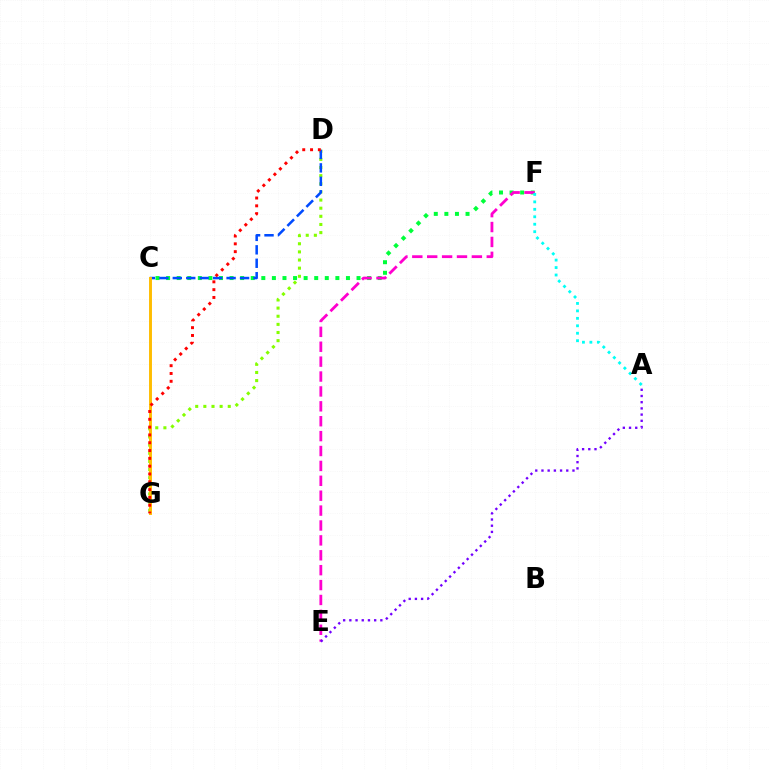{('C', 'F'): [{'color': '#00ff39', 'line_style': 'dotted', 'thickness': 2.87}], ('D', 'G'): [{'color': '#84ff00', 'line_style': 'dotted', 'thickness': 2.21}, {'color': '#ff0000', 'line_style': 'dotted', 'thickness': 2.12}], ('E', 'F'): [{'color': '#ff00cf', 'line_style': 'dashed', 'thickness': 2.02}], ('A', 'F'): [{'color': '#00fff6', 'line_style': 'dotted', 'thickness': 2.03}], ('C', 'D'): [{'color': '#004bff', 'line_style': 'dashed', 'thickness': 1.83}], ('A', 'E'): [{'color': '#7200ff', 'line_style': 'dotted', 'thickness': 1.68}], ('C', 'G'): [{'color': '#ffbd00', 'line_style': 'solid', 'thickness': 2.11}]}